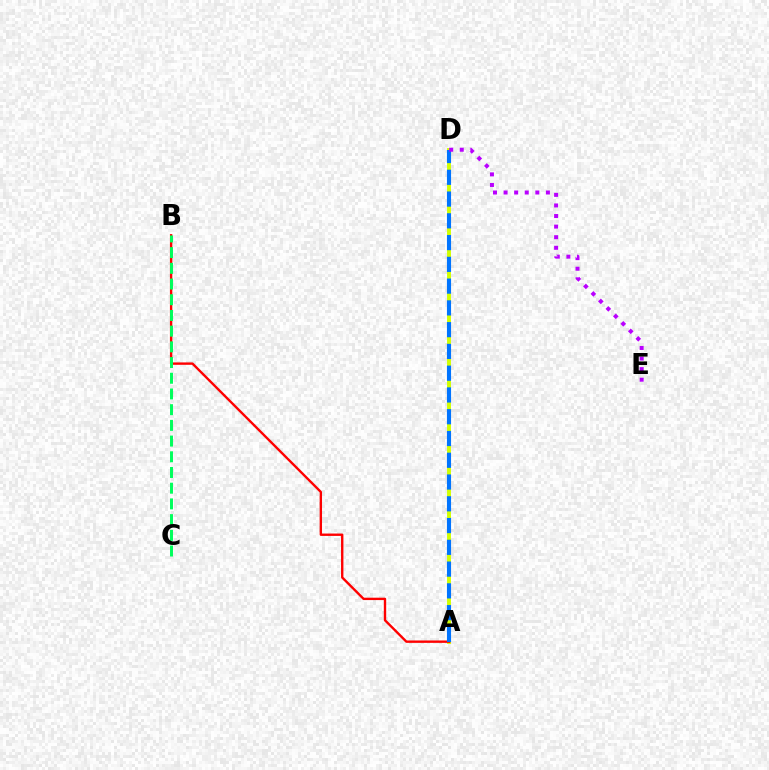{('A', 'D'): [{'color': '#d1ff00', 'line_style': 'solid', 'thickness': 2.81}, {'color': '#0074ff', 'line_style': 'dashed', 'thickness': 2.96}], ('A', 'B'): [{'color': '#ff0000', 'line_style': 'solid', 'thickness': 1.71}], ('B', 'C'): [{'color': '#00ff5c', 'line_style': 'dashed', 'thickness': 2.13}], ('D', 'E'): [{'color': '#b900ff', 'line_style': 'dotted', 'thickness': 2.88}]}